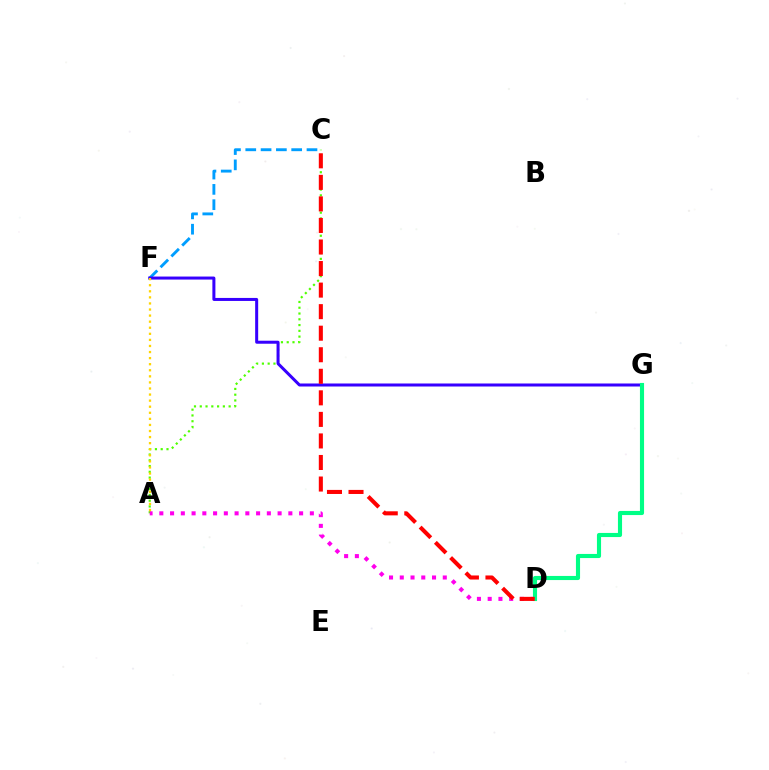{('A', 'C'): [{'color': '#4fff00', 'line_style': 'dotted', 'thickness': 1.57}], ('C', 'F'): [{'color': '#009eff', 'line_style': 'dashed', 'thickness': 2.08}], ('A', 'D'): [{'color': '#ff00ed', 'line_style': 'dotted', 'thickness': 2.92}], ('F', 'G'): [{'color': '#3700ff', 'line_style': 'solid', 'thickness': 2.17}], ('A', 'F'): [{'color': '#ffd500', 'line_style': 'dotted', 'thickness': 1.65}], ('D', 'G'): [{'color': '#00ff86', 'line_style': 'solid', 'thickness': 2.97}], ('C', 'D'): [{'color': '#ff0000', 'line_style': 'dashed', 'thickness': 2.93}]}